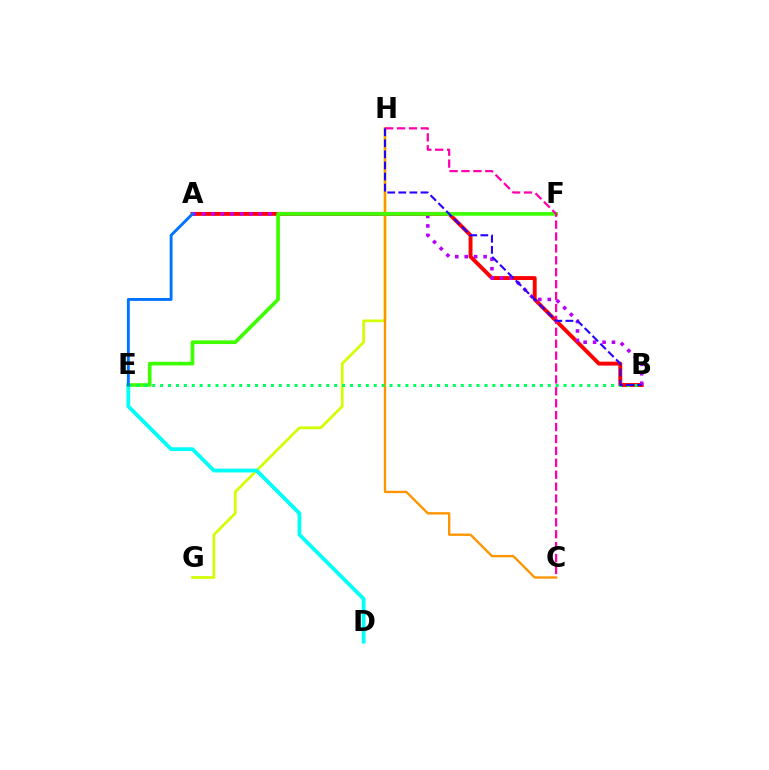{('A', 'B'): [{'color': '#ff0000', 'line_style': 'solid', 'thickness': 2.81}, {'color': '#b900ff', 'line_style': 'dotted', 'thickness': 2.57}], ('G', 'H'): [{'color': '#d1ff00', 'line_style': 'solid', 'thickness': 1.95}], ('C', 'H'): [{'color': '#ff9400', 'line_style': 'solid', 'thickness': 1.69}, {'color': '#ff00ac', 'line_style': 'dashed', 'thickness': 1.62}], ('D', 'E'): [{'color': '#00fff6', 'line_style': 'solid', 'thickness': 2.73}], ('E', 'F'): [{'color': '#3dff00', 'line_style': 'solid', 'thickness': 2.64}], ('B', 'E'): [{'color': '#00ff5c', 'line_style': 'dotted', 'thickness': 2.15}], ('B', 'H'): [{'color': '#2500ff', 'line_style': 'dashed', 'thickness': 1.51}], ('A', 'E'): [{'color': '#0074ff', 'line_style': 'solid', 'thickness': 2.09}]}